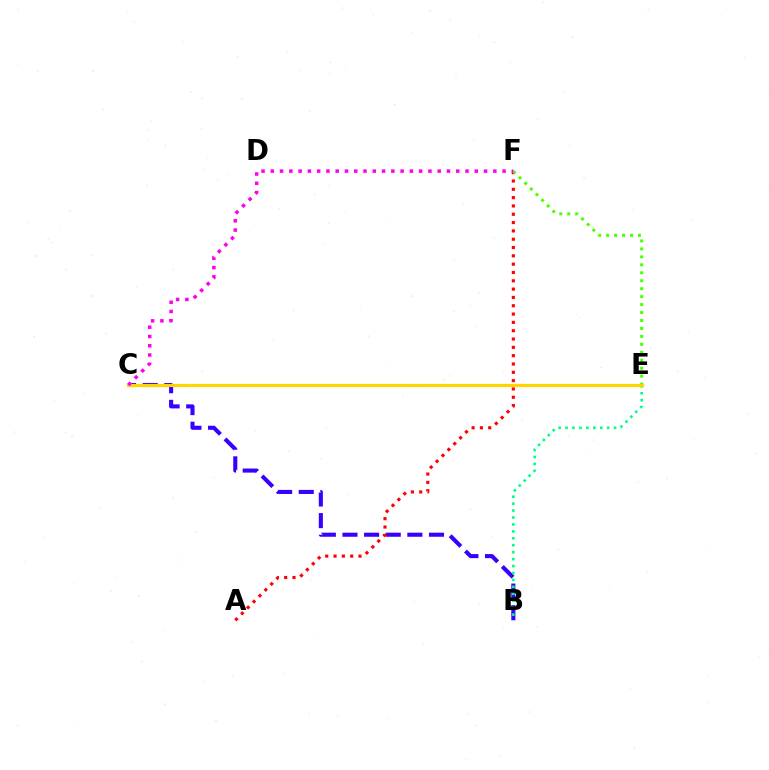{('B', 'C'): [{'color': '#3700ff', 'line_style': 'dashed', 'thickness': 2.94}], ('C', 'E'): [{'color': '#009eff', 'line_style': 'dashed', 'thickness': 1.94}, {'color': '#ffd500', 'line_style': 'solid', 'thickness': 2.3}], ('A', 'F'): [{'color': '#ff0000', 'line_style': 'dotted', 'thickness': 2.26}], ('E', 'F'): [{'color': '#4fff00', 'line_style': 'dotted', 'thickness': 2.16}], ('B', 'E'): [{'color': '#00ff86', 'line_style': 'dotted', 'thickness': 1.88}], ('C', 'F'): [{'color': '#ff00ed', 'line_style': 'dotted', 'thickness': 2.52}]}